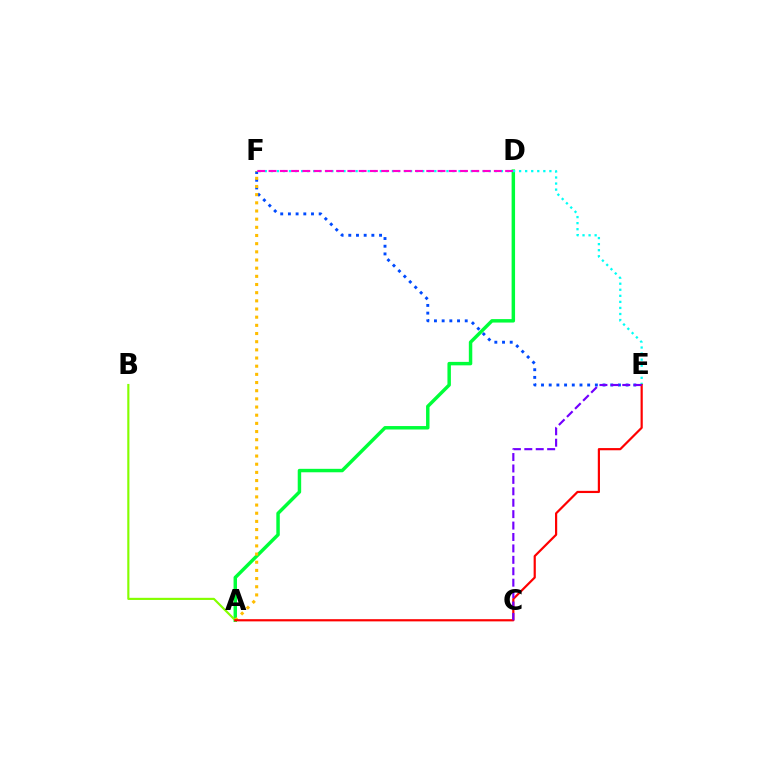{('E', 'F'): [{'color': '#004bff', 'line_style': 'dotted', 'thickness': 2.09}, {'color': '#00fff6', 'line_style': 'dotted', 'thickness': 1.65}], ('A', 'D'): [{'color': '#00ff39', 'line_style': 'solid', 'thickness': 2.49}], ('A', 'F'): [{'color': '#ffbd00', 'line_style': 'dotted', 'thickness': 2.22}], ('D', 'F'): [{'color': '#ff00cf', 'line_style': 'dashed', 'thickness': 1.53}], ('A', 'B'): [{'color': '#84ff00', 'line_style': 'solid', 'thickness': 1.55}], ('A', 'E'): [{'color': '#ff0000', 'line_style': 'solid', 'thickness': 1.58}], ('C', 'E'): [{'color': '#7200ff', 'line_style': 'dashed', 'thickness': 1.55}]}